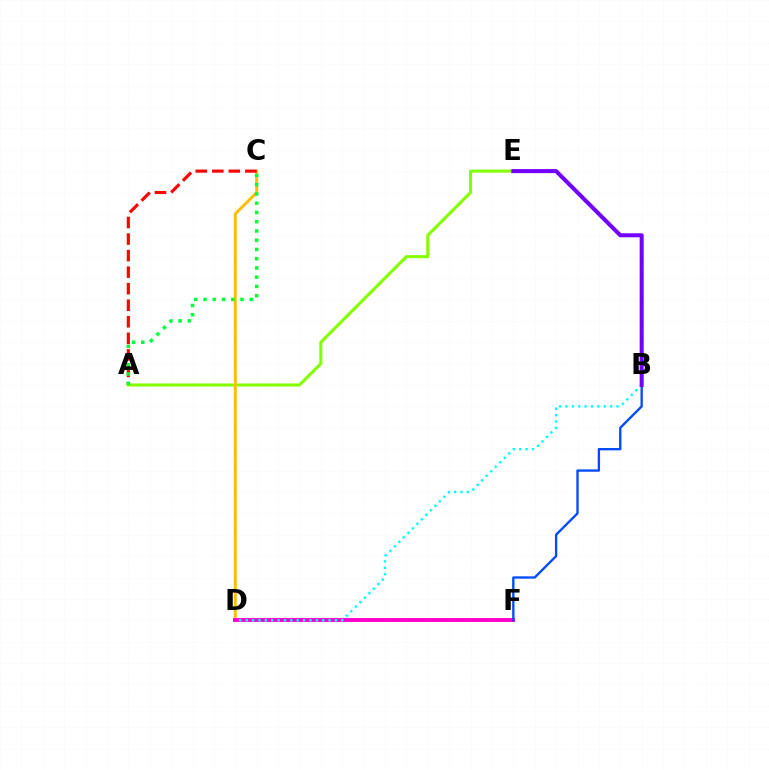{('A', 'E'): [{'color': '#84ff00', 'line_style': 'solid', 'thickness': 2.21}], ('C', 'D'): [{'color': '#ffbd00', 'line_style': 'solid', 'thickness': 2.12}], ('D', 'F'): [{'color': '#ff00cf', 'line_style': 'solid', 'thickness': 2.8}], ('A', 'C'): [{'color': '#ff0000', 'line_style': 'dashed', 'thickness': 2.25}, {'color': '#00ff39', 'line_style': 'dotted', 'thickness': 2.51}], ('B', 'F'): [{'color': '#004bff', 'line_style': 'solid', 'thickness': 1.68}], ('B', 'D'): [{'color': '#00fff6', 'line_style': 'dotted', 'thickness': 1.73}], ('B', 'E'): [{'color': '#7200ff', 'line_style': 'solid', 'thickness': 2.89}]}